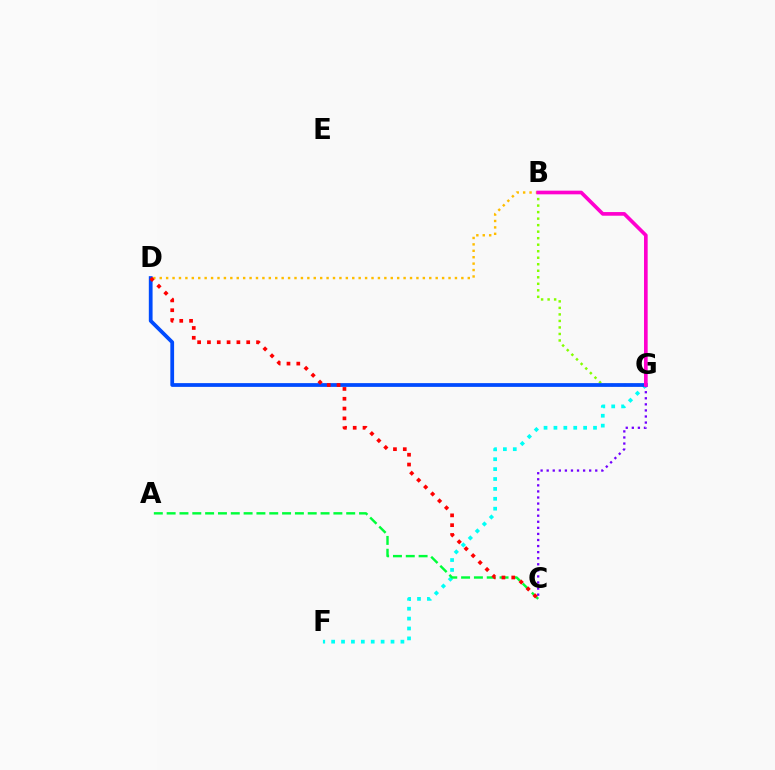{('B', 'G'): [{'color': '#84ff00', 'line_style': 'dotted', 'thickness': 1.77}, {'color': '#ff00cf', 'line_style': 'solid', 'thickness': 2.63}], ('F', 'G'): [{'color': '#00fff6', 'line_style': 'dotted', 'thickness': 2.69}], ('D', 'G'): [{'color': '#004bff', 'line_style': 'solid', 'thickness': 2.71}], ('A', 'C'): [{'color': '#00ff39', 'line_style': 'dashed', 'thickness': 1.74}], ('C', 'G'): [{'color': '#7200ff', 'line_style': 'dotted', 'thickness': 1.65}], ('B', 'D'): [{'color': '#ffbd00', 'line_style': 'dotted', 'thickness': 1.74}], ('C', 'D'): [{'color': '#ff0000', 'line_style': 'dotted', 'thickness': 2.67}]}